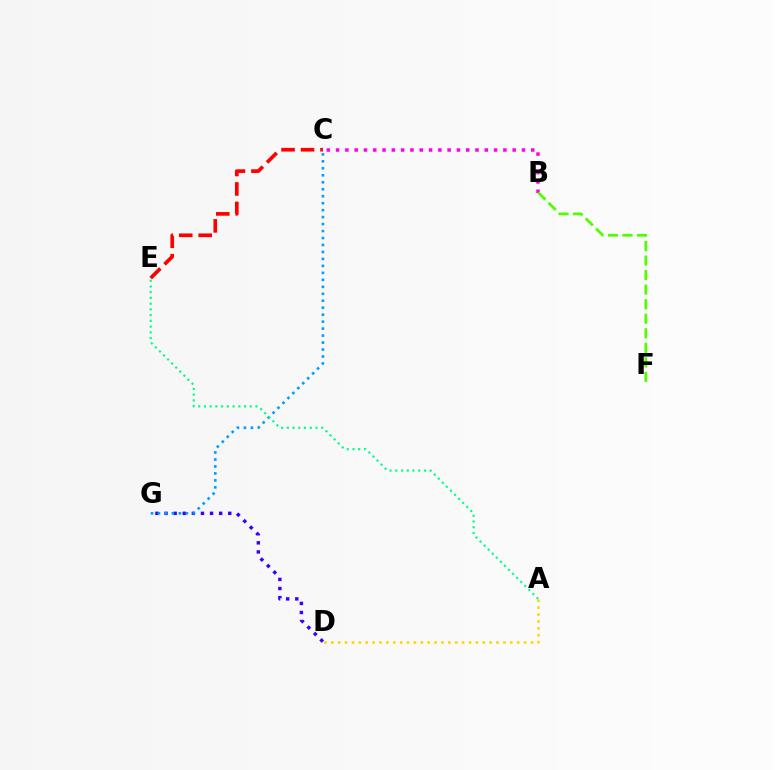{('B', 'C'): [{'color': '#ff00ed', 'line_style': 'dotted', 'thickness': 2.53}], ('D', 'G'): [{'color': '#3700ff', 'line_style': 'dotted', 'thickness': 2.47}], ('C', 'G'): [{'color': '#009eff', 'line_style': 'dotted', 'thickness': 1.89}], ('C', 'E'): [{'color': '#ff0000', 'line_style': 'dashed', 'thickness': 2.65}], ('A', 'E'): [{'color': '#00ff86', 'line_style': 'dotted', 'thickness': 1.56}], ('A', 'D'): [{'color': '#ffd500', 'line_style': 'dotted', 'thickness': 1.87}], ('B', 'F'): [{'color': '#4fff00', 'line_style': 'dashed', 'thickness': 1.98}]}